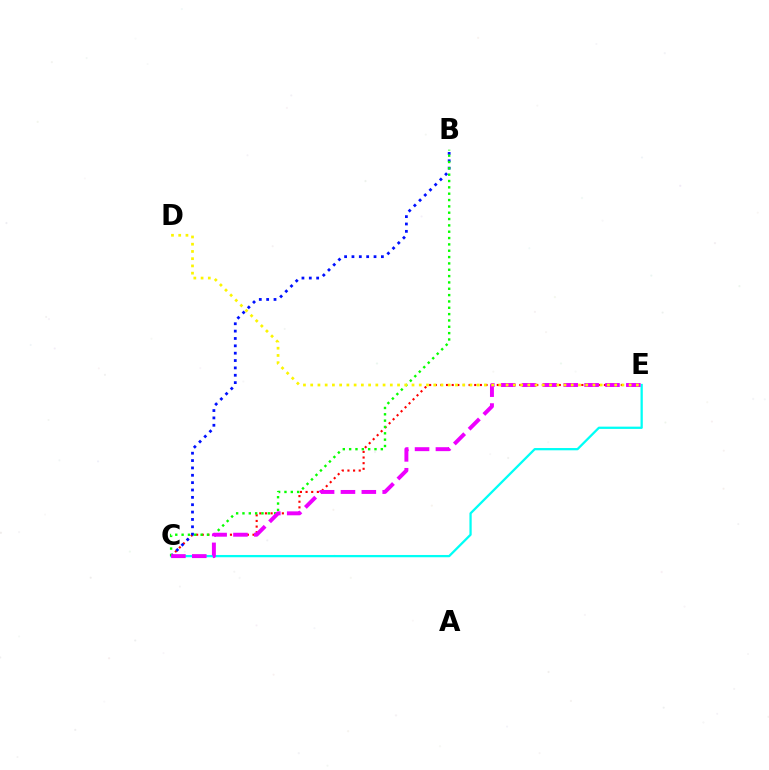{('C', 'E'): [{'color': '#ff0000', 'line_style': 'dotted', 'thickness': 1.53}, {'color': '#00fff6', 'line_style': 'solid', 'thickness': 1.63}, {'color': '#ee00ff', 'line_style': 'dashed', 'thickness': 2.83}], ('B', 'C'): [{'color': '#0010ff', 'line_style': 'dotted', 'thickness': 2.0}, {'color': '#08ff00', 'line_style': 'dotted', 'thickness': 1.72}], ('D', 'E'): [{'color': '#fcf500', 'line_style': 'dotted', 'thickness': 1.97}]}